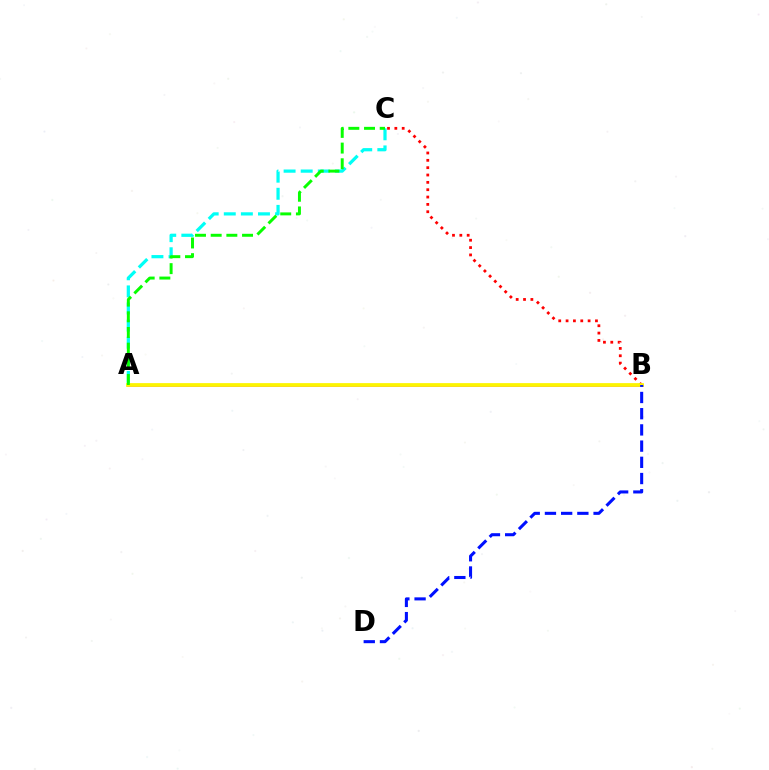{('A', 'C'): [{'color': '#00fff6', 'line_style': 'dashed', 'thickness': 2.32}, {'color': '#08ff00', 'line_style': 'dashed', 'thickness': 2.13}], ('A', 'B'): [{'color': '#ee00ff', 'line_style': 'solid', 'thickness': 1.87}, {'color': '#fcf500', 'line_style': 'solid', 'thickness': 2.71}], ('B', 'C'): [{'color': '#ff0000', 'line_style': 'dotted', 'thickness': 2.0}], ('B', 'D'): [{'color': '#0010ff', 'line_style': 'dashed', 'thickness': 2.2}]}